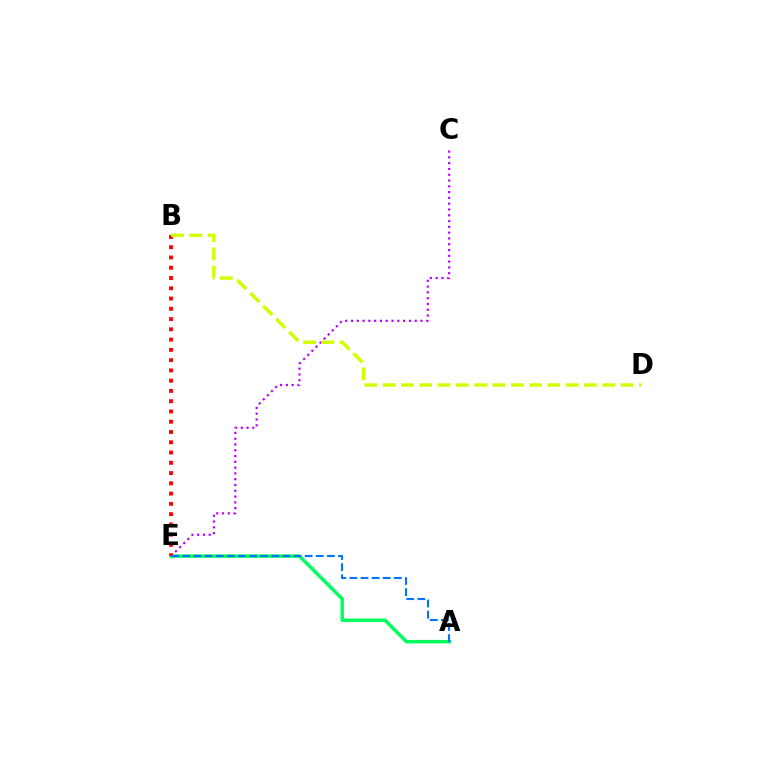{('A', 'E'): [{'color': '#00ff5c', 'line_style': 'solid', 'thickness': 2.51}, {'color': '#0074ff', 'line_style': 'dashed', 'thickness': 1.51}], ('C', 'E'): [{'color': '#b900ff', 'line_style': 'dotted', 'thickness': 1.57}], ('B', 'E'): [{'color': '#ff0000', 'line_style': 'dotted', 'thickness': 2.79}], ('B', 'D'): [{'color': '#d1ff00', 'line_style': 'dashed', 'thickness': 2.49}]}